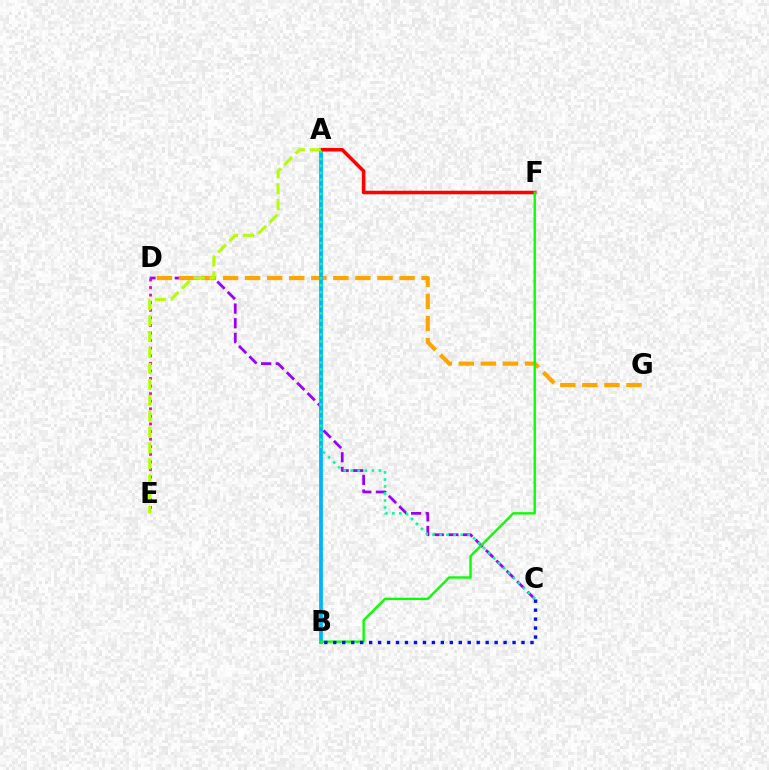{('D', 'E'): [{'color': '#ff00bd', 'line_style': 'dotted', 'thickness': 2.06}], ('C', 'D'): [{'color': '#9b00ff', 'line_style': 'dashed', 'thickness': 1.99}], ('D', 'G'): [{'color': '#ffa500', 'line_style': 'dashed', 'thickness': 3.0}], ('A', 'B'): [{'color': '#00b5ff', 'line_style': 'solid', 'thickness': 2.72}], ('A', 'F'): [{'color': '#ff0000', 'line_style': 'solid', 'thickness': 2.56}], ('B', 'F'): [{'color': '#08ff00', 'line_style': 'solid', 'thickness': 1.7}], ('B', 'C'): [{'color': '#0010ff', 'line_style': 'dotted', 'thickness': 2.44}], ('A', 'C'): [{'color': '#00ff9d', 'line_style': 'dotted', 'thickness': 1.91}], ('A', 'E'): [{'color': '#b3ff00', 'line_style': 'dashed', 'thickness': 2.16}]}